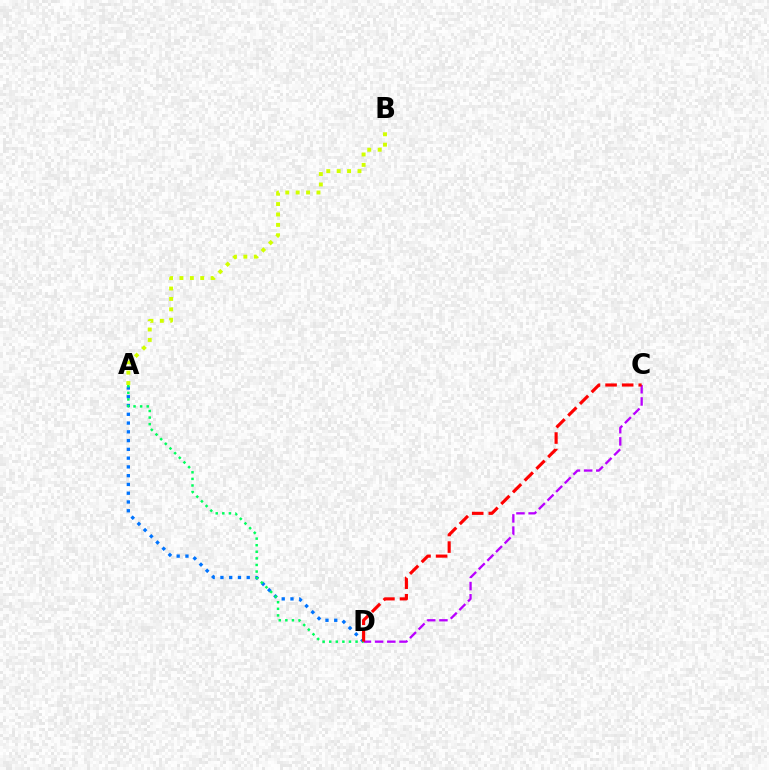{('C', 'D'): [{'color': '#b900ff', 'line_style': 'dashed', 'thickness': 1.66}, {'color': '#ff0000', 'line_style': 'dashed', 'thickness': 2.25}], ('A', 'B'): [{'color': '#d1ff00', 'line_style': 'dotted', 'thickness': 2.82}], ('A', 'D'): [{'color': '#0074ff', 'line_style': 'dotted', 'thickness': 2.38}, {'color': '#00ff5c', 'line_style': 'dotted', 'thickness': 1.79}]}